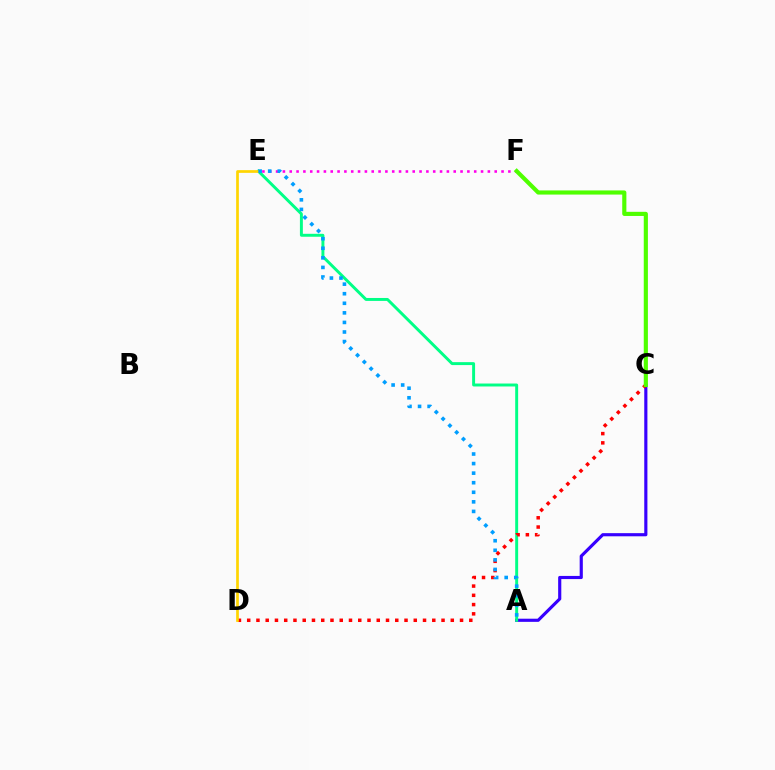{('A', 'C'): [{'color': '#3700ff', 'line_style': 'solid', 'thickness': 2.27}], ('E', 'F'): [{'color': '#ff00ed', 'line_style': 'dotted', 'thickness': 1.86}], ('A', 'E'): [{'color': '#00ff86', 'line_style': 'solid', 'thickness': 2.12}, {'color': '#009eff', 'line_style': 'dotted', 'thickness': 2.6}], ('C', 'D'): [{'color': '#ff0000', 'line_style': 'dotted', 'thickness': 2.51}], ('D', 'E'): [{'color': '#ffd500', 'line_style': 'solid', 'thickness': 1.94}], ('C', 'F'): [{'color': '#4fff00', 'line_style': 'solid', 'thickness': 2.98}]}